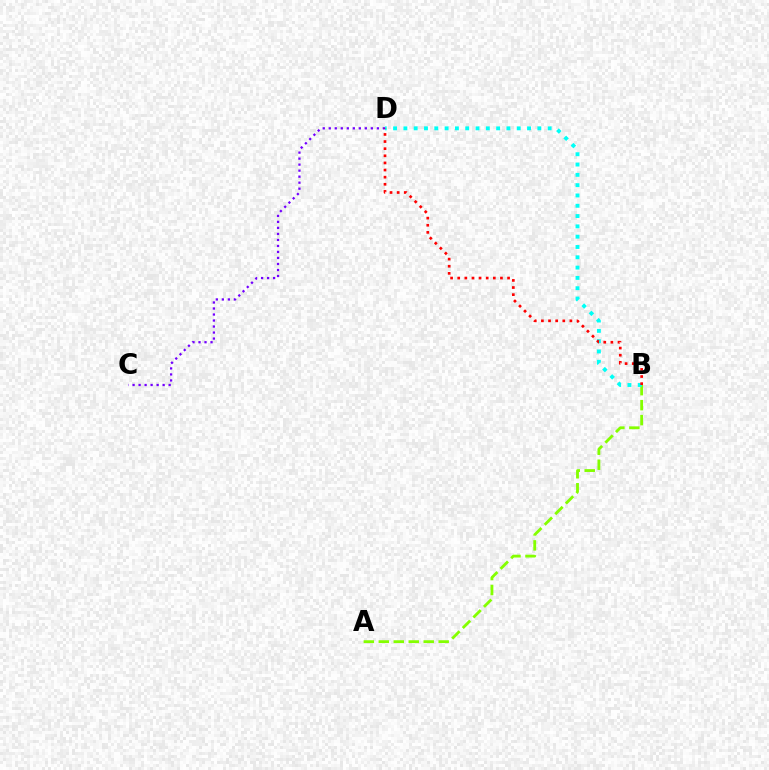{('C', 'D'): [{'color': '#7200ff', 'line_style': 'dotted', 'thickness': 1.63}], ('A', 'B'): [{'color': '#84ff00', 'line_style': 'dashed', 'thickness': 2.03}], ('B', 'D'): [{'color': '#00fff6', 'line_style': 'dotted', 'thickness': 2.8}, {'color': '#ff0000', 'line_style': 'dotted', 'thickness': 1.93}]}